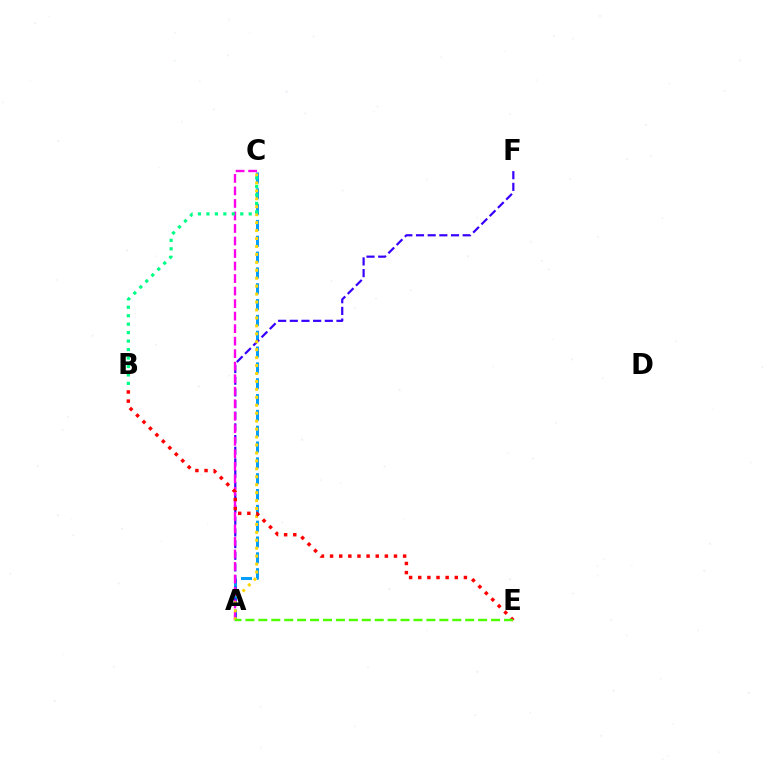{('A', 'C'): [{'color': '#009eff', 'line_style': 'dashed', 'thickness': 2.15}, {'color': '#ff00ed', 'line_style': 'dashed', 'thickness': 1.7}, {'color': '#ffd500', 'line_style': 'dotted', 'thickness': 2.16}], ('A', 'F'): [{'color': '#3700ff', 'line_style': 'dashed', 'thickness': 1.59}], ('B', 'E'): [{'color': '#ff0000', 'line_style': 'dotted', 'thickness': 2.48}], ('A', 'E'): [{'color': '#4fff00', 'line_style': 'dashed', 'thickness': 1.76}], ('B', 'C'): [{'color': '#00ff86', 'line_style': 'dotted', 'thickness': 2.3}]}